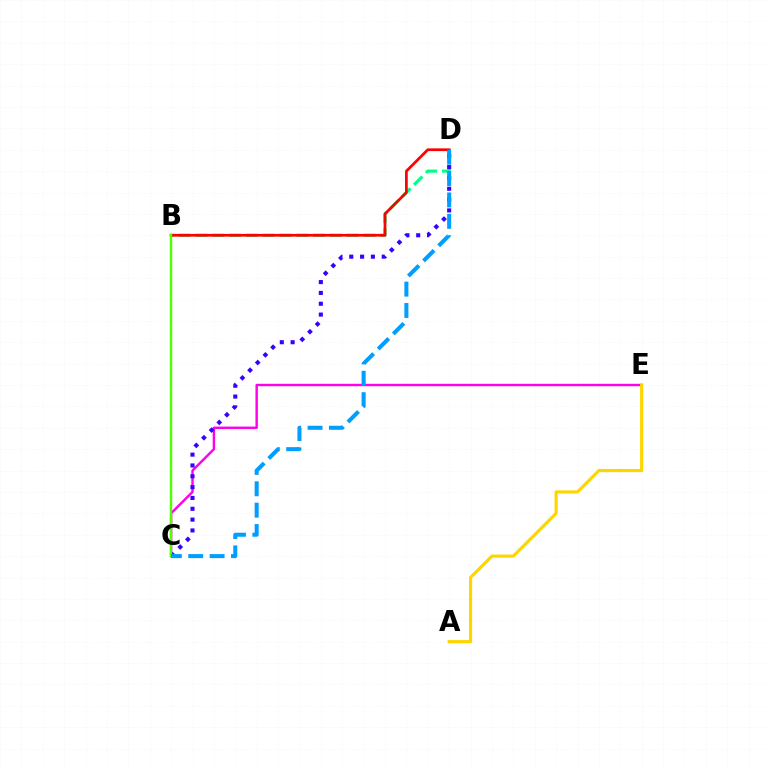{('B', 'D'): [{'color': '#00ff86', 'line_style': 'dashed', 'thickness': 2.28}, {'color': '#ff0000', 'line_style': 'solid', 'thickness': 1.97}], ('C', 'E'): [{'color': '#ff00ed', 'line_style': 'solid', 'thickness': 1.74}], ('A', 'E'): [{'color': '#ffd500', 'line_style': 'solid', 'thickness': 2.27}], ('C', 'D'): [{'color': '#3700ff', 'line_style': 'dotted', 'thickness': 2.94}, {'color': '#009eff', 'line_style': 'dashed', 'thickness': 2.9}], ('B', 'C'): [{'color': '#4fff00', 'line_style': 'solid', 'thickness': 1.72}]}